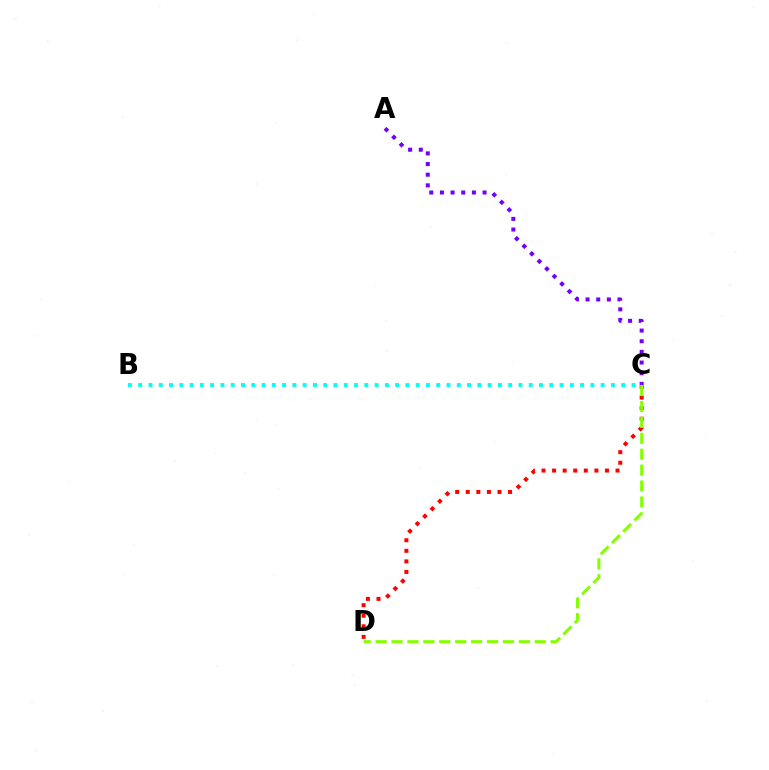{('A', 'C'): [{'color': '#7200ff', 'line_style': 'dotted', 'thickness': 2.9}], ('C', 'D'): [{'color': '#ff0000', 'line_style': 'dotted', 'thickness': 2.87}, {'color': '#84ff00', 'line_style': 'dashed', 'thickness': 2.16}], ('B', 'C'): [{'color': '#00fff6', 'line_style': 'dotted', 'thickness': 2.79}]}